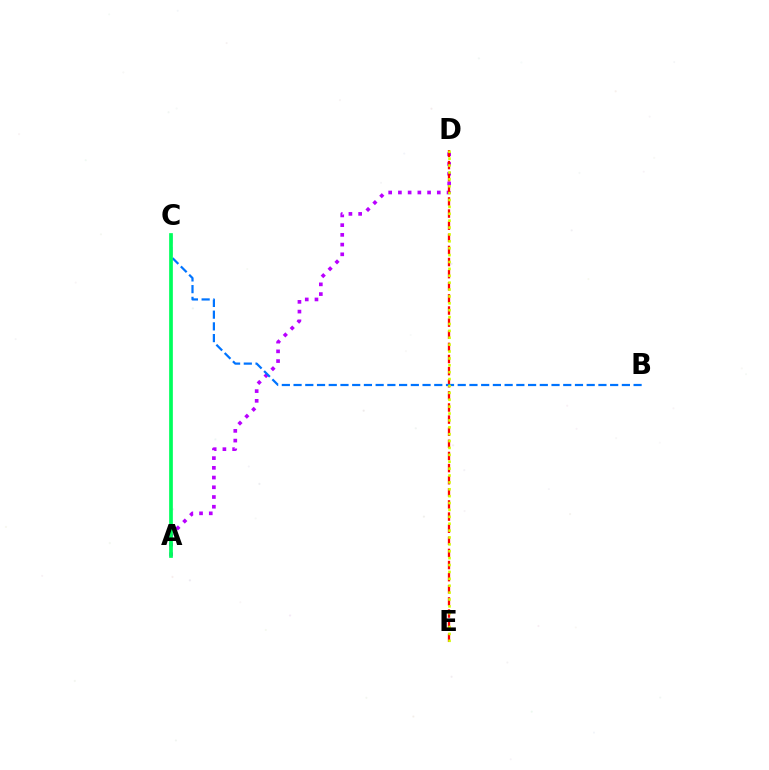{('A', 'D'): [{'color': '#b900ff', 'line_style': 'dotted', 'thickness': 2.64}], ('D', 'E'): [{'color': '#ff0000', 'line_style': 'dashed', 'thickness': 1.65}, {'color': '#d1ff00', 'line_style': 'dotted', 'thickness': 1.87}], ('B', 'C'): [{'color': '#0074ff', 'line_style': 'dashed', 'thickness': 1.59}], ('A', 'C'): [{'color': '#00ff5c', 'line_style': 'solid', 'thickness': 2.67}]}